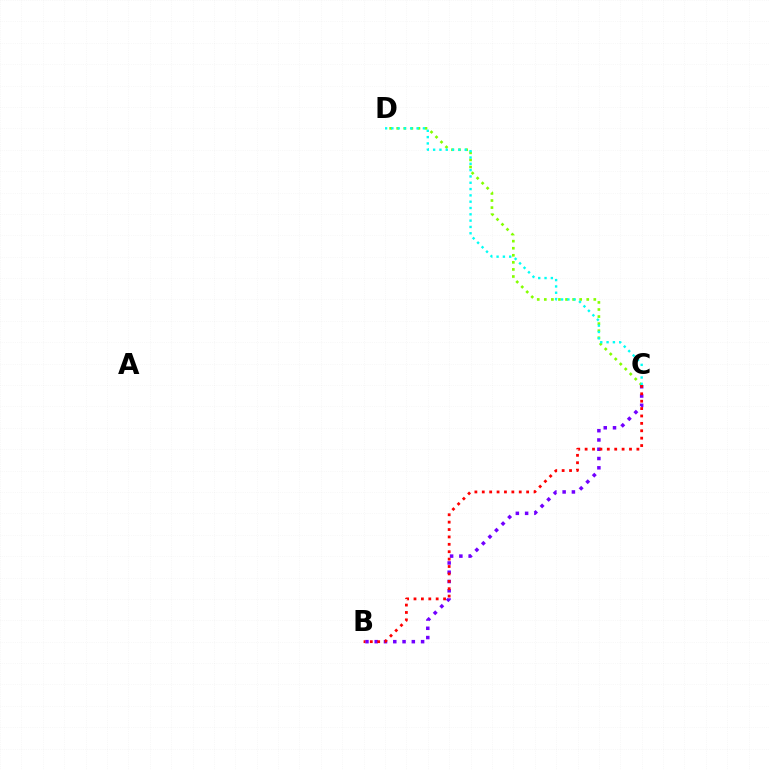{('C', 'D'): [{'color': '#84ff00', 'line_style': 'dotted', 'thickness': 1.92}, {'color': '#00fff6', 'line_style': 'dotted', 'thickness': 1.72}], ('B', 'C'): [{'color': '#7200ff', 'line_style': 'dotted', 'thickness': 2.52}, {'color': '#ff0000', 'line_style': 'dotted', 'thickness': 2.01}]}